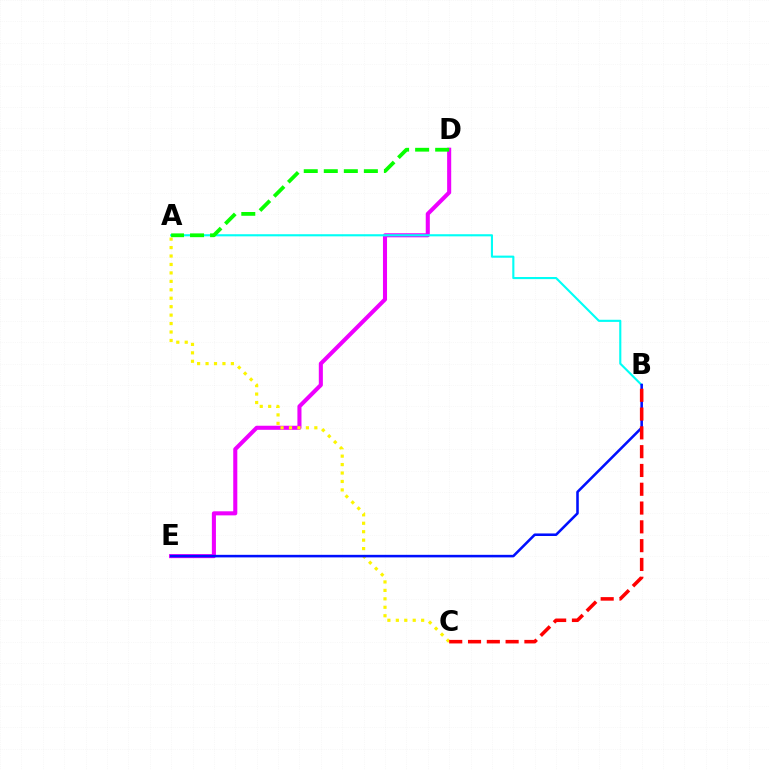{('D', 'E'): [{'color': '#ee00ff', 'line_style': 'solid', 'thickness': 2.93}], ('A', 'B'): [{'color': '#00fff6', 'line_style': 'solid', 'thickness': 1.53}], ('A', 'C'): [{'color': '#fcf500', 'line_style': 'dotted', 'thickness': 2.29}], ('B', 'E'): [{'color': '#0010ff', 'line_style': 'solid', 'thickness': 1.84}], ('B', 'C'): [{'color': '#ff0000', 'line_style': 'dashed', 'thickness': 2.55}], ('A', 'D'): [{'color': '#08ff00', 'line_style': 'dashed', 'thickness': 2.72}]}